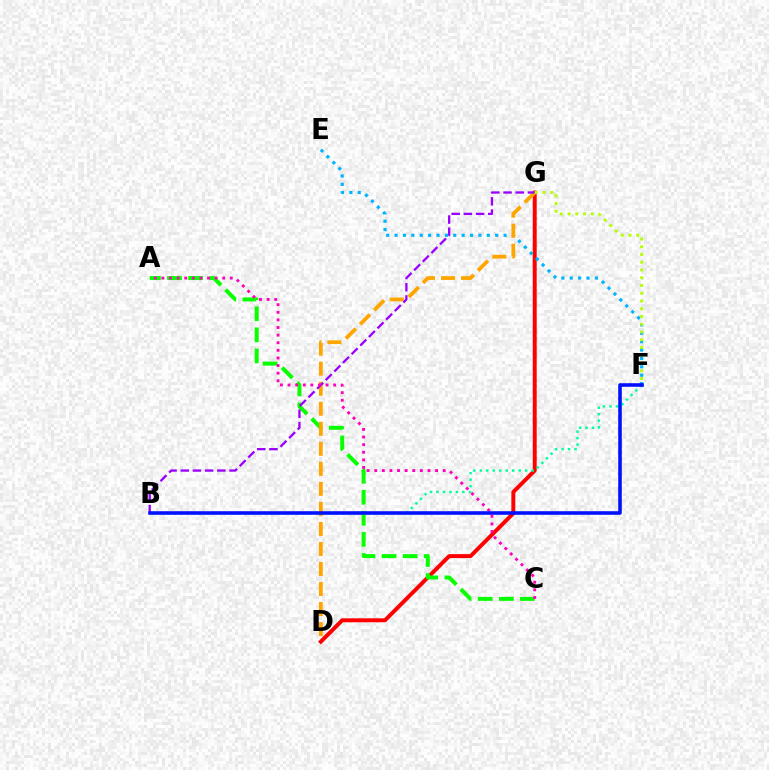{('D', 'G'): [{'color': '#ff0000', 'line_style': 'solid', 'thickness': 2.85}, {'color': '#ffa500', 'line_style': 'dashed', 'thickness': 2.72}], ('E', 'F'): [{'color': '#00b5ff', 'line_style': 'dotted', 'thickness': 2.28}], ('A', 'C'): [{'color': '#08ff00', 'line_style': 'dashed', 'thickness': 2.86}, {'color': '#ff00bd', 'line_style': 'dotted', 'thickness': 2.07}], ('B', 'G'): [{'color': '#9b00ff', 'line_style': 'dashed', 'thickness': 1.66}], ('F', 'G'): [{'color': '#b3ff00', 'line_style': 'dotted', 'thickness': 2.11}], ('B', 'F'): [{'color': '#00ff9d', 'line_style': 'dotted', 'thickness': 1.76}, {'color': '#0010ff', 'line_style': 'solid', 'thickness': 2.58}]}